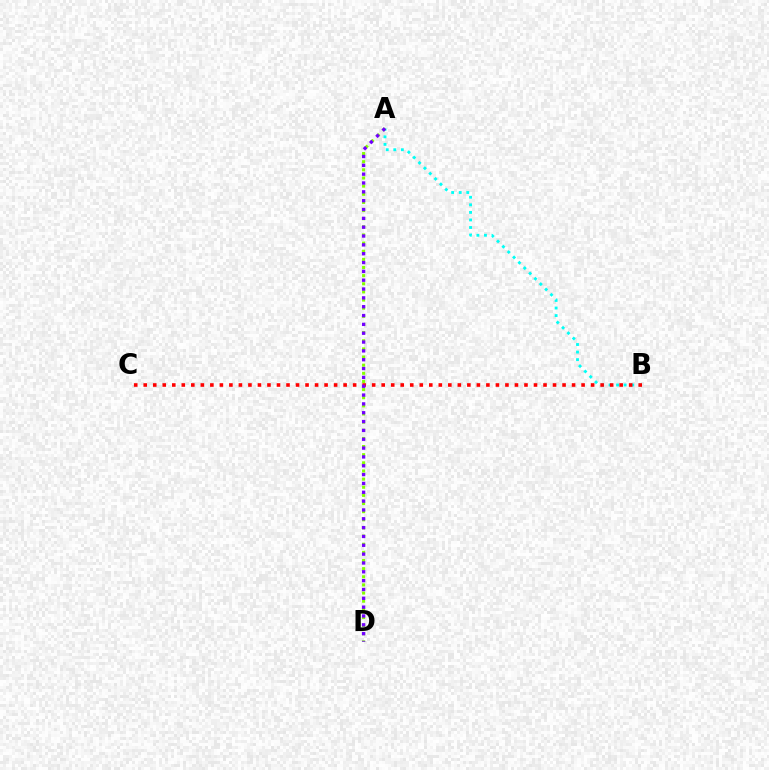{('A', 'B'): [{'color': '#00fff6', 'line_style': 'dotted', 'thickness': 2.05}], ('A', 'D'): [{'color': '#84ff00', 'line_style': 'dotted', 'thickness': 2.21}, {'color': '#7200ff', 'line_style': 'dotted', 'thickness': 2.4}], ('B', 'C'): [{'color': '#ff0000', 'line_style': 'dotted', 'thickness': 2.59}]}